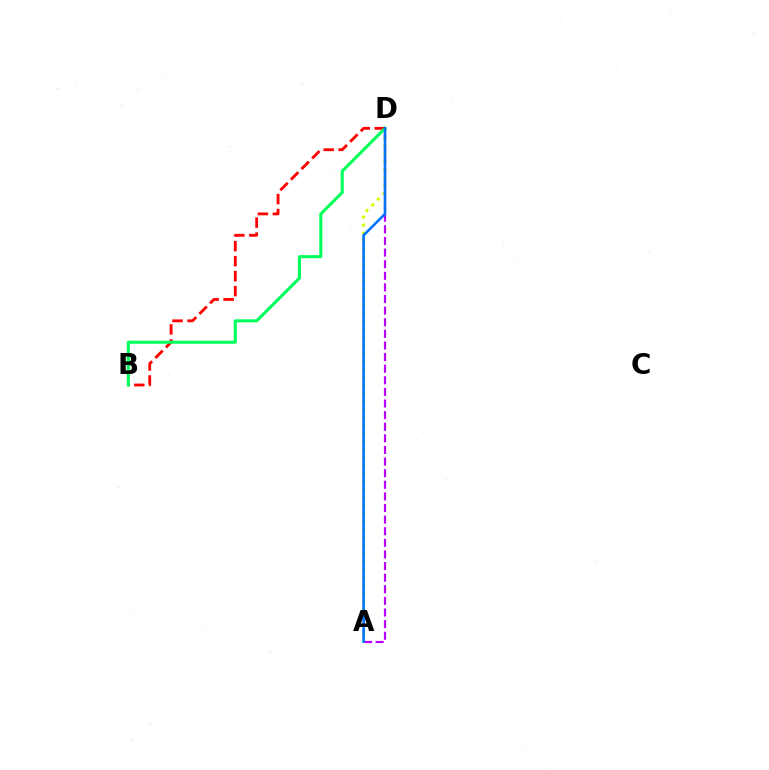{('A', 'D'): [{'color': '#d1ff00', 'line_style': 'dotted', 'thickness': 2.18}, {'color': '#b900ff', 'line_style': 'dashed', 'thickness': 1.58}, {'color': '#0074ff', 'line_style': 'solid', 'thickness': 1.88}], ('B', 'D'): [{'color': '#ff0000', 'line_style': 'dashed', 'thickness': 2.04}, {'color': '#00ff5c', 'line_style': 'solid', 'thickness': 2.2}]}